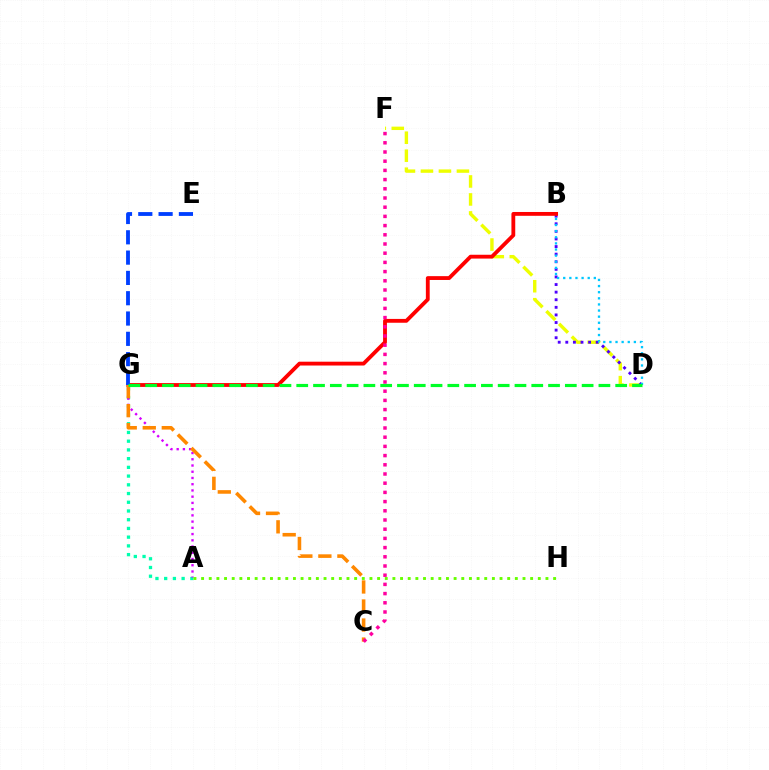{('D', 'F'): [{'color': '#eeff00', 'line_style': 'dashed', 'thickness': 2.44}], ('A', 'G'): [{'color': '#00ffaf', 'line_style': 'dotted', 'thickness': 2.37}, {'color': '#d600ff', 'line_style': 'dotted', 'thickness': 1.69}], ('A', 'H'): [{'color': '#66ff00', 'line_style': 'dotted', 'thickness': 2.08}], ('B', 'D'): [{'color': '#4f00ff', 'line_style': 'dotted', 'thickness': 2.06}, {'color': '#00c7ff', 'line_style': 'dotted', 'thickness': 1.66}], ('B', 'G'): [{'color': '#ff0000', 'line_style': 'solid', 'thickness': 2.76}], ('E', 'G'): [{'color': '#003fff', 'line_style': 'dashed', 'thickness': 2.76}], ('C', 'G'): [{'color': '#ff8800', 'line_style': 'dashed', 'thickness': 2.58}], ('C', 'F'): [{'color': '#ff00a0', 'line_style': 'dotted', 'thickness': 2.5}], ('D', 'G'): [{'color': '#00ff27', 'line_style': 'dashed', 'thickness': 2.28}]}